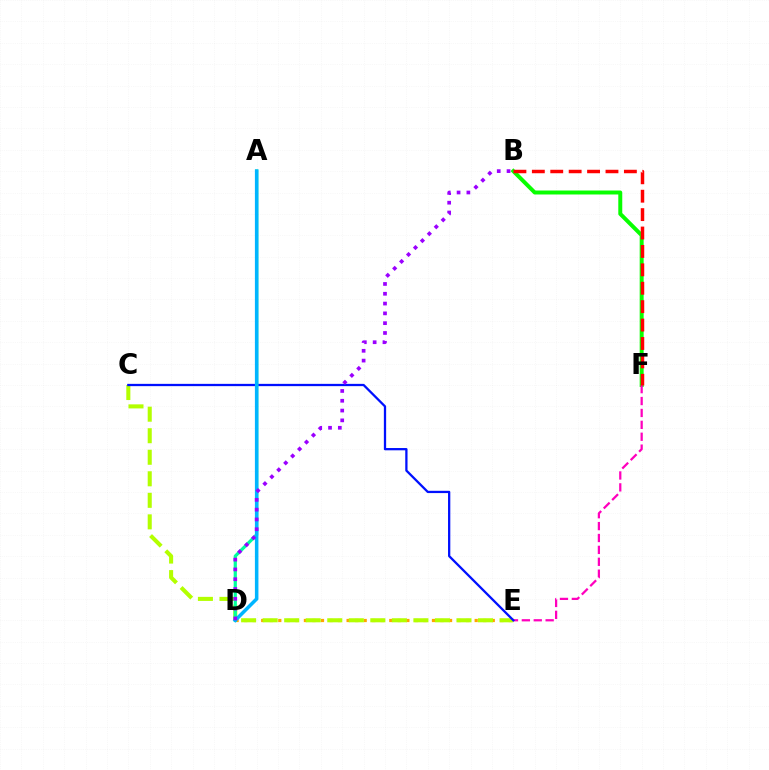{('D', 'E'): [{'color': '#ffa500', 'line_style': 'dotted', 'thickness': 2.32}], ('B', 'F'): [{'color': '#08ff00', 'line_style': 'solid', 'thickness': 2.86}, {'color': '#ff0000', 'line_style': 'dashed', 'thickness': 2.5}], ('E', 'F'): [{'color': '#ff00bd', 'line_style': 'dashed', 'thickness': 1.62}], ('C', 'E'): [{'color': '#b3ff00', 'line_style': 'dashed', 'thickness': 2.93}, {'color': '#0010ff', 'line_style': 'solid', 'thickness': 1.64}], ('A', 'D'): [{'color': '#00ff9d', 'line_style': 'solid', 'thickness': 2.31}, {'color': '#00b5ff', 'line_style': 'solid', 'thickness': 2.54}], ('B', 'D'): [{'color': '#9b00ff', 'line_style': 'dotted', 'thickness': 2.66}]}